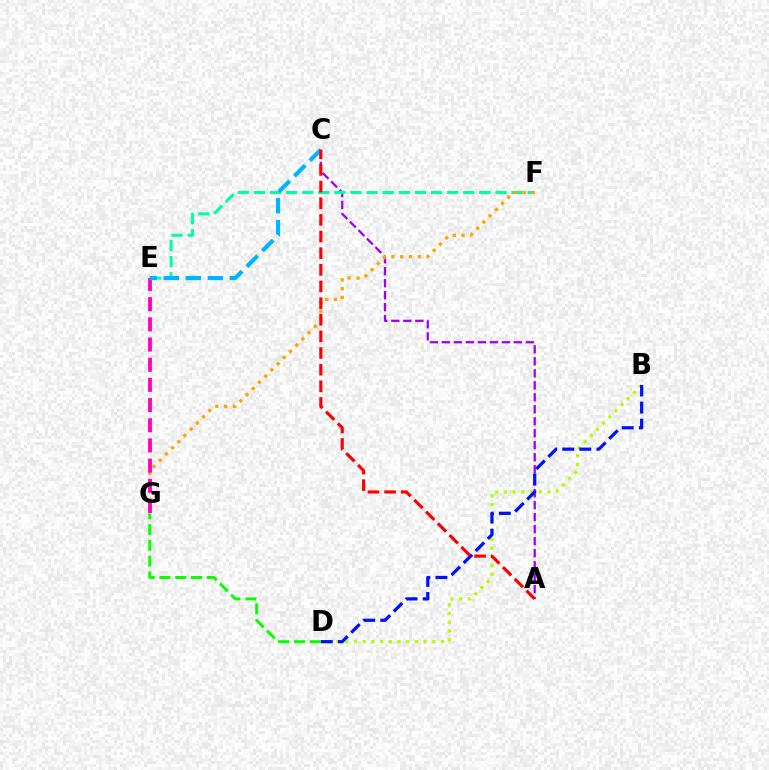{('A', 'C'): [{'color': '#9b00ff', 'line_style': 'dashed', 'thickness': 1.63}, {'color': '#ff0000', 'line_style': 'dashed', 'thickness': 2.26}], ('E', 'F'): [{'color': '#00ff9d', 'line_style': 'dashed', 'thickness': 2.19}], ('B', 'D'): [{'color': '#b3ff00', 'line_style': 'dotted', 'thickness': 2.36}, {'color': '#0010ff', 'line_style': 'dashed', 'thickness': 2.32}], ('F', 'G'): [{'color': '#ffa500', 'line_style': 'dotted', 'thickness': 2.38}], ('E', 'G'): [{'color': '#ff00bd', 'line_style': 'dashed', 'thickness': 2.74}], ('C', 'E'): [{'color': '#00b5ff', 'line_style': 'dashed', 'thickness': 2.99}], ('D', 'G'): [{'color': '#08ff00', 'line_style': 'dashed', 'thickness': 2.15}]}